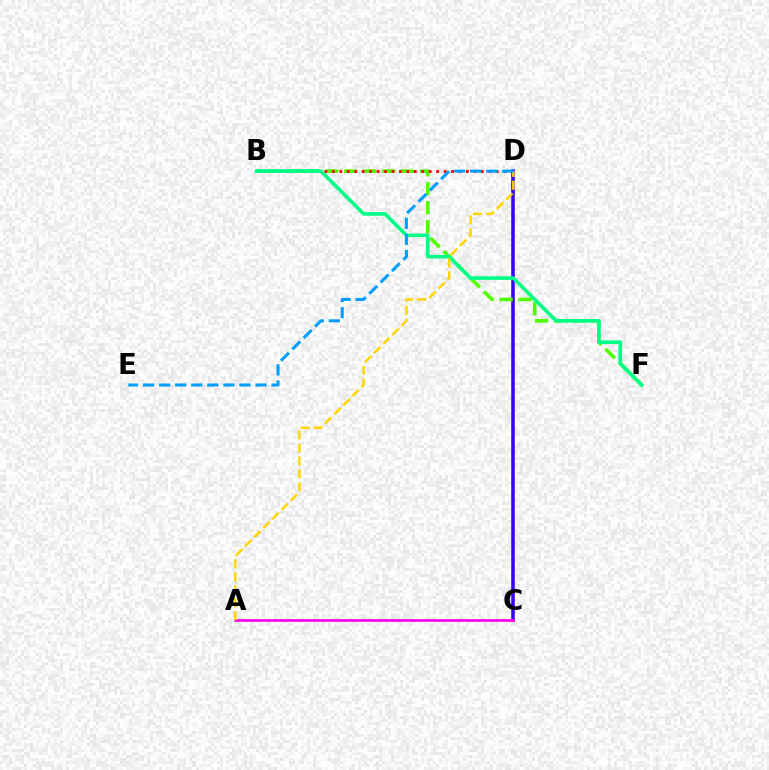{('C', 'D'): [{'color': '#3700ff', 'line_style': 'solid', 'thickness': 2.55}], ('B', 'F'): [{'color': '#4fff00', 'line_style': 'dashed', 'thickness': 2.57}, {'color': '#00ff86', 'line_style': 'solid', 'thickness': 2.61}], ('B', 'D'): [{'color': '#ff0000', 'line_style': 'dotted', 'thickness': 2.02}], ('A', 'C'): [{'color': '#ff00ed', 'line_style': 'solid', 'thickness': 1.92}], ('A', 'D'): [{'color': '#ffd500', 'line_style': 'dashed', 'thickness': 1.76}], ('D', 'E'): [{'color': '#009eff', 'line_style': 'dashed', 'thickness': 2.18}]}